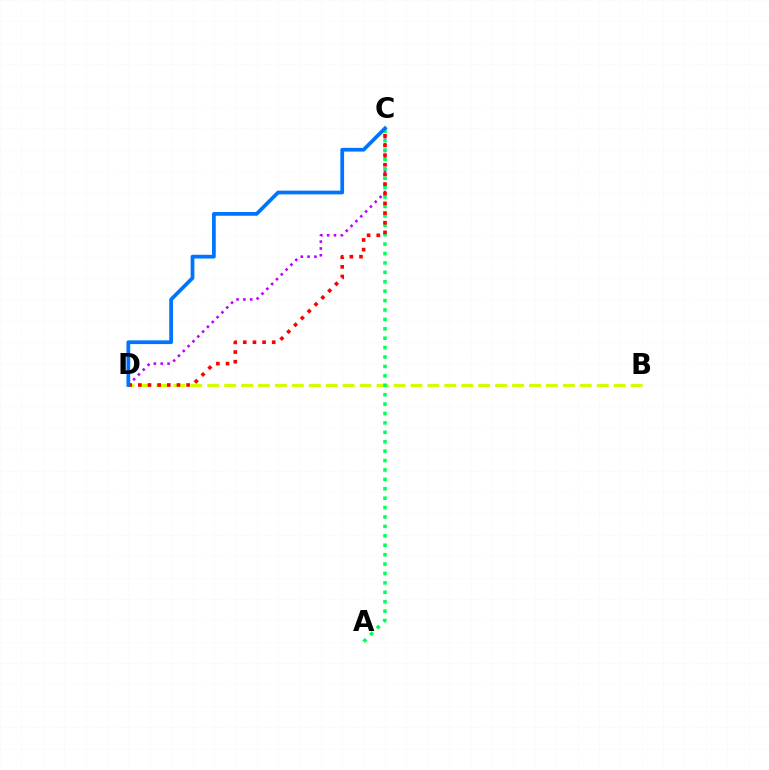{('C', 'D'): [{'color': '#b900ff', 'line_style': 'dotted', 'thickness': 1.85}, {'color': '#ff0000', 'line_style': 'dotted', 'thickness': 2.62}, {'color': '#0074ff', 'line_style': 'solid', 'thickness': 2.69}], ('B', 'D'): [{'color': '#d1ff00', 'line_style': 'dashed', 'thickness': 2.3}], ('A', 'C'): [{'color': '#00ff5c', 'line_style': 'dotted', 'thickness': 2.56}]}